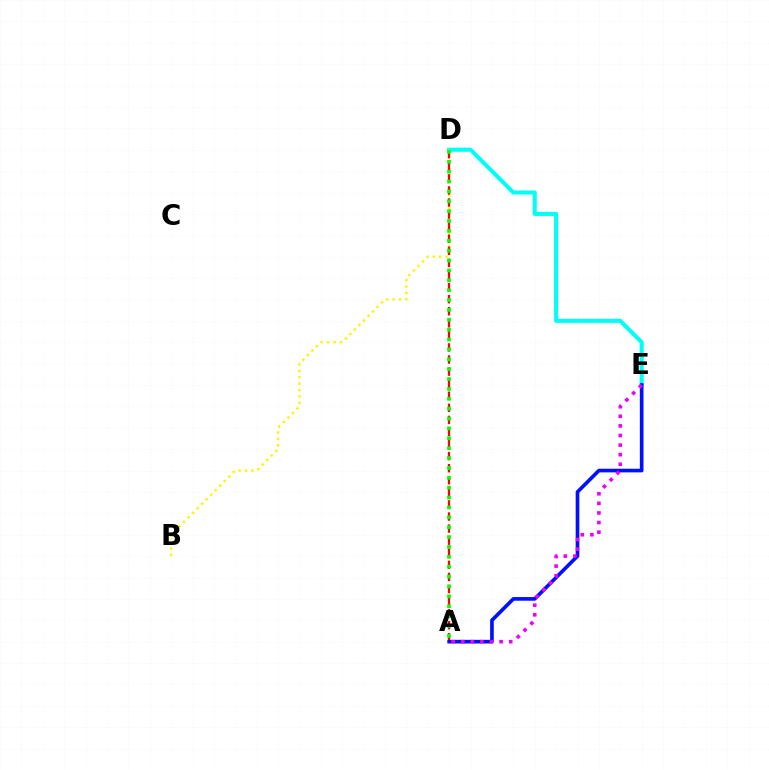{('D', 'E'): [{'color': '#00fff6', 'line_style': 'solid', 'thickness': 2.94}], ('B', 'D'): [{'color': '#fcf500', 'line_style': 'dotted', 'thickness': 1.74}], ('A', 'D'): [{'color': '#ff0000', 'line_style': 'dashed', 'thickness': 1.64}, {'color': '#08ff00', 'line_style': 'dotted', 'thickness': 2.68}], ('A', 'E'): [{'color': '#0010ff', 'line_style': 'solid', 'thickness': 2.63}, {'color': '#ee00ff', 'line_style': 'dotted', 'thickness': 2.61}]}